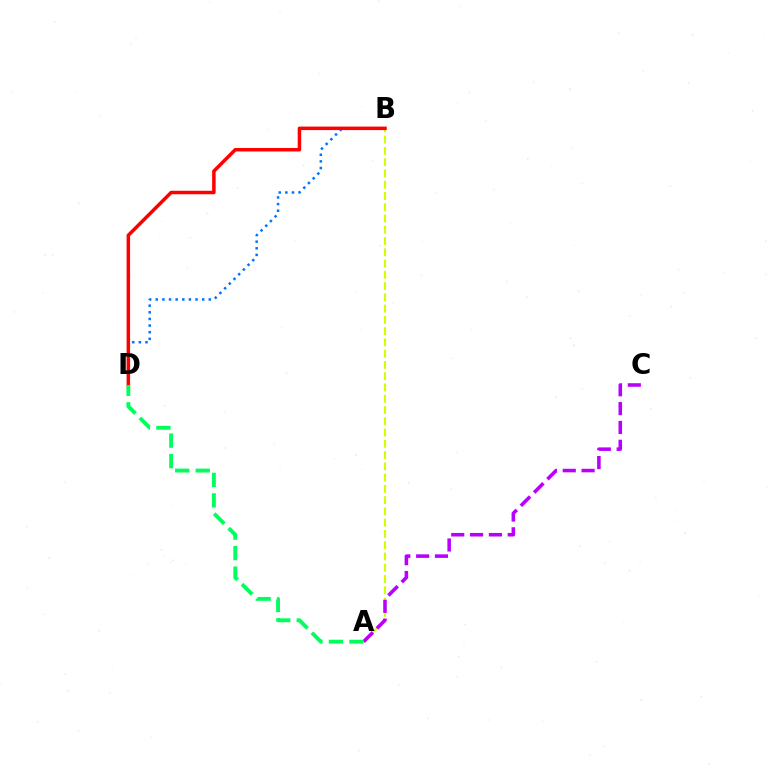{('A', 'B'): [{'color': '#d1ff00', 'line_style': 'dashed', 'thickness': 1.53}], ('B', 'D'): [{'color': '#0074ff', 'line_style': 'dotted', 'thickness': 1.8}, {'color': '#ff0000', 'line_style': 'solid', 'thickness': 2.51}], ('A', 'C'): [{'color': '#b900ff', 'line_style': 'dashed', 'thickness': 2.56}], ('A', 'D'): [{'color': '#00ff5c', 'line_style': 'dashed', 'thickness': 2.79}]}